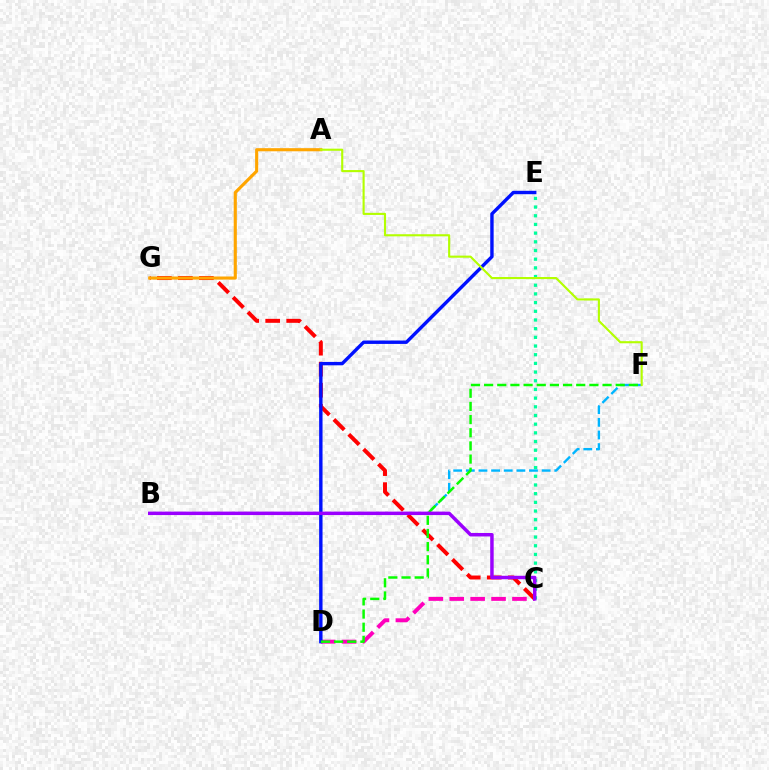{('C', 'D'): [{'color': '#ff00bd', 'line_style': 'dashed', 'thickness': 2.84}], ('C', 'G'): [{'color': '#ff0000', 'line_style': 'dashed', 'thickness': 2.85}], ('C', 'E'): [{'color': '#00ff9d', 'line_style': 'dotted', 'thickness': 2.36}], ('B', 'F'): [{'color': '#00b5ff', 'line_style': 'dashed', 'thickness': 1.72}], ('D', 'E'): [{'color': '#0010ff', 'line_style': 'solid', 'thickness': 2.44}], ('A', 'G'): [{'color': '#ffa500', 'line_style': 'solid', 'thickness': 2.24}], ('D', 'F'): [{'color': '#08ff00', 'line_style': 'dashed', 'thickness': 1.79}], ('B', 'C'): [{'color': '#9b00ff', 'line_style': 'solid', 'thickness': 2.49}], ('A', 'F'): [{'color': '#b3ff00', 'line_style': 'solid', 'thickness': 1.52}]}